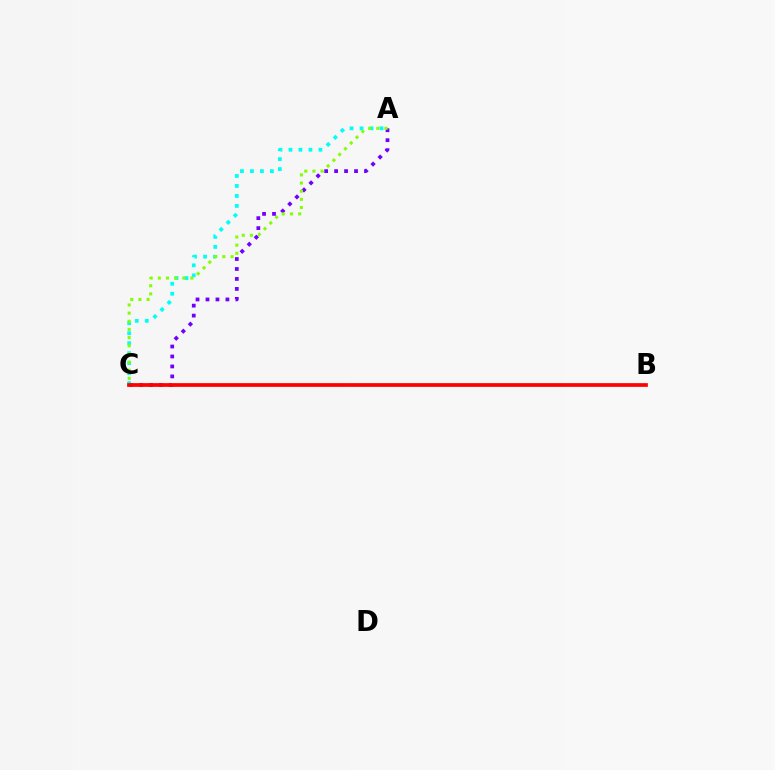{('A', 'C'): [{'color': '#7200ff', 'line_style': 'dotted', 'thickness': 2.71}, {'color': '#00fff6', 'line_style': 'dotted', 'thickness': 2.71}, {'color': '#84ff00', 'line_style': 'dotted', 'thickness': 2.21}], ('B', 'C'): [{'color': '#ff0000', 'line_style': 'solid', 'thickness': 2.68}]}